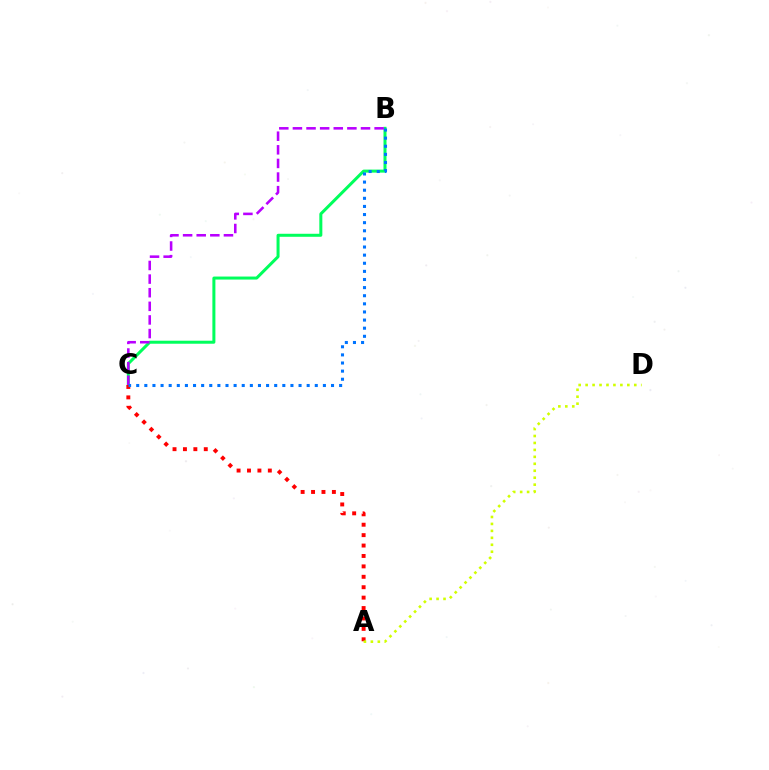{('B', 'C'): [{'color': '#00ff5c', 'line_style': 'solid', 'thickness': 2.17}, {'color': '#b900ff', 'line_style': 'dashed', 'thickness': 1.85}, {'color': '#0074ff', 'line_style': 'dotted', 'thickness': 2.21}], ('A', 'C'): [{'color': '#ff0000', 'line_style': 'dotted', 'thickness': 2.83}], ('A', 'D'): [{'color': '#d1ff00', 'line_style': 'dotted', 'thickness': 1.89}]}